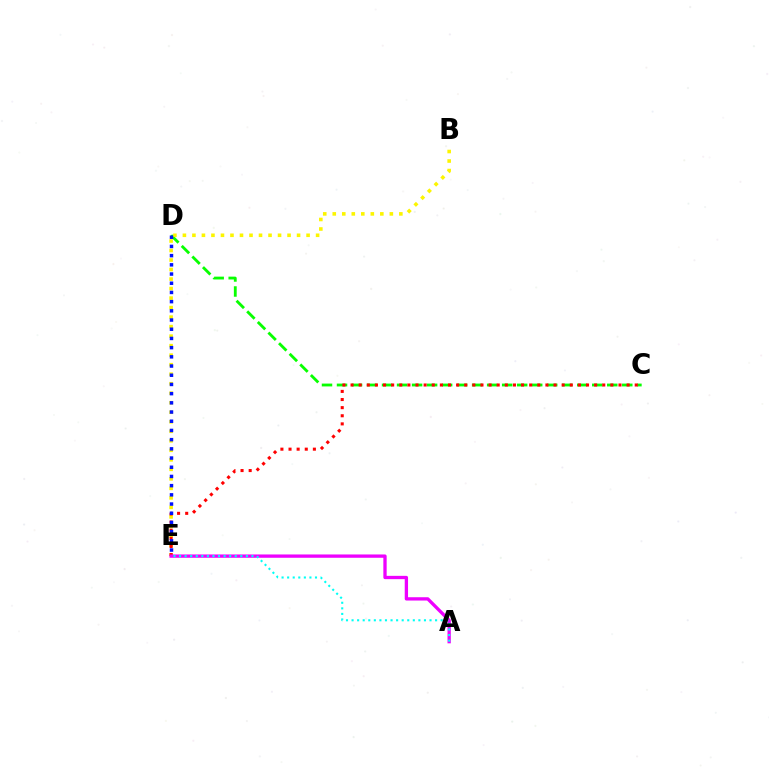{('C', 'D'): [{'color': '#08ff00', 'line_style': 'dashed', 'thickness': 2.04}], ('B', 'E'): [{'color': '#fcf500', 'line_style': 'dotted', 'thickness': 2.58}], ('C', 'E'): [{'color': '#ff0000', 'line_style': 'dotted', 'thickness': 2.21}], ('D', 'E'): [{'color': '#0010ff', 'line_style': 'dotted', 'thickness': 2.5}], ('A', 'E'): [{'color': '#ee00ff', 'line_style': 'solid', 'thickness': 2.38}, {'color': '#00fff6', 'line_style': 'dotted', 'thickness': 1.51}]}